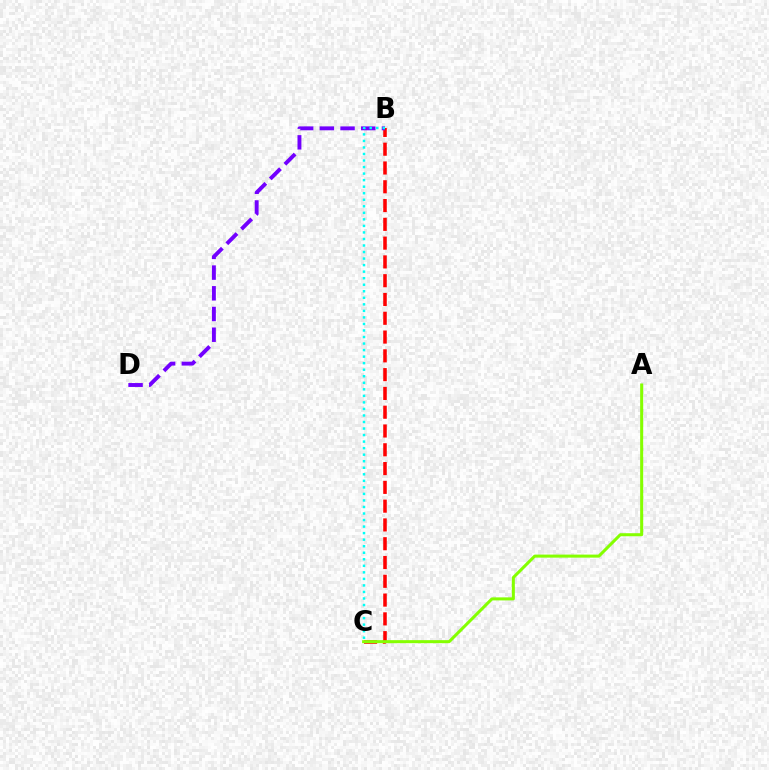{('B', 'C'): [{'color': '#ff0000', 'line_style': 'dashed', 'thickness': 2.55}, {'color': '#00fff6', 'line_style': 'dotted', 'thickness': 1.78}], ('A', 'C'): [{'color': '#84ff00', 'line_style': 'solid', 'thickness': 2.18}], ('B', 'D'): [{'color': '#7200ff', 'line_style': 'dashed', 'thickness': 2.81}]}